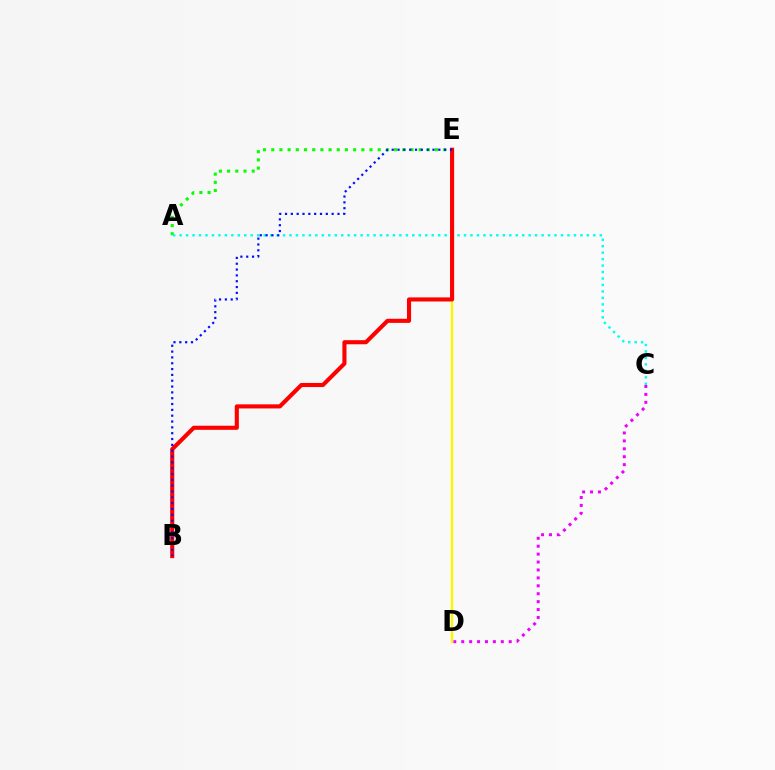{('A', 'E'): [{'color': '#08ff00', 'line_style': 'dotted', 'thickness': 2.22}], ('C', 'D'): [{'color': '#ee00ff', 'line_style': 'dotted', 'thickness': 2.15}], ('D', 'E'): [{'color': '#fcf500', 'line_style': 'solid', 'thickness': 1.73}], ('A', 'C'): [{'color': '#00fff6', 'line_style': 'dotted', 'thickness': 1.76}], ('B', 'E'): [{'color': '#ff0000', 'line_style': 'solid', 'thickness': 2.95}, {'color': '#0010ff', 'line_style': 'dotted', 'thickness': 1.58}]}